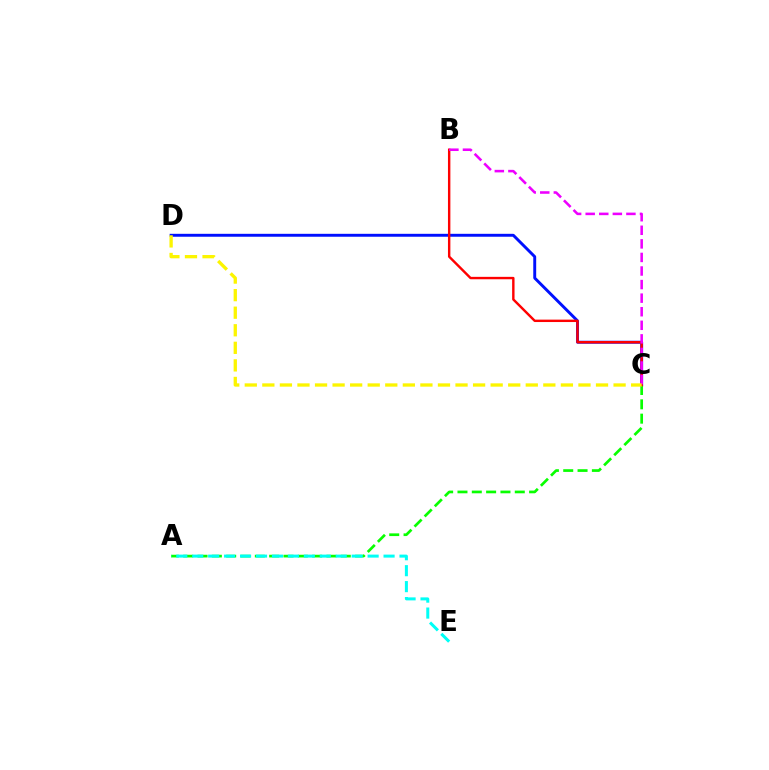{('C', 'D'): [{'color': '#0010ff', 'line_style': 'solid', 'thickness': 2.1}, {'color': '#fcf500', 'line_style': 'dashed', 'thickness': 2.39}], ('A', 'C'): [{'color': '#08ff00', 'line_style': 'dashed', 'thickness': 1.95}], ('B', 'C'): [{'color': '#ff0000', 'line_style': 'solid', 'thickness': 1.73}, {'color': '#ee00ff', 'line_style': 'dashed', 'thickness': 1.84}], ('A', 'E'): [{'color': '#00fff6', 'line_style': 'dashed', 'thickness': 2.17}]}